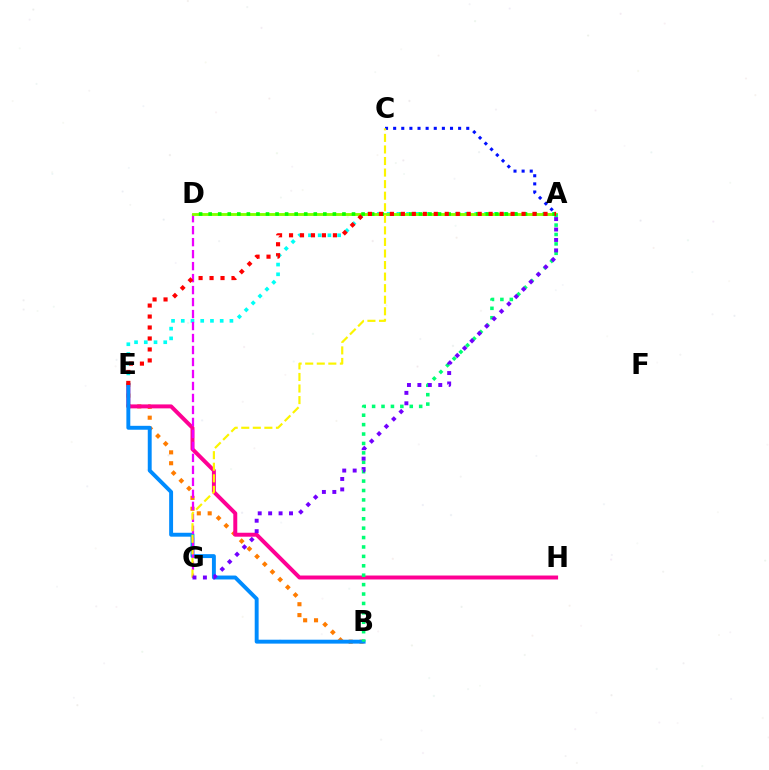{('B', 'E'): [{'color': '#ff7c00', 'line_style': 'dotted', 'thickness': 2.96}, {'color': '#008cff', 'line_style': 'solid', 'thickness': 2.82}], ('E', 'H'): [{'color': '#ff0094', 'line_style': 'solid', 'thickness': 2.85}], ('A', 'E'): [{'color': '#00fff6', 'line_style': 'dotted', 'thickness': 2.64}, {'color': '#ff0000', 'line_style': 'dotted', 'thickness': 2.98}], ('A', 'C'): [{'color': '#0010ff', 'line_style': 'dotted', 'thickness': 2.21}], ('D', 'G'): [{'color': '#ee00ff', 'line_style': 'dashed', 'thickness': 1.63}], ('A', 'D'): [{'color': '#84ff00', 'line_style': 'solid', 'thickness': 2.07}, {'color': '#08ff00', 'line_style': 'dotted', 'thickness': 2.6}], ('C', 'G'): [{'color': '#fcf500', 'line_style': 'dashed', 'thickness': 1.57}], ('A', 'B'): [{'color': '#00ff74', 'line_style': 'dotted', 'thickness': 2.56}], ('A', 'G'): [{'color': '#7200ff', 'line_style': 'dotted', 'thickness': 2.84}]}